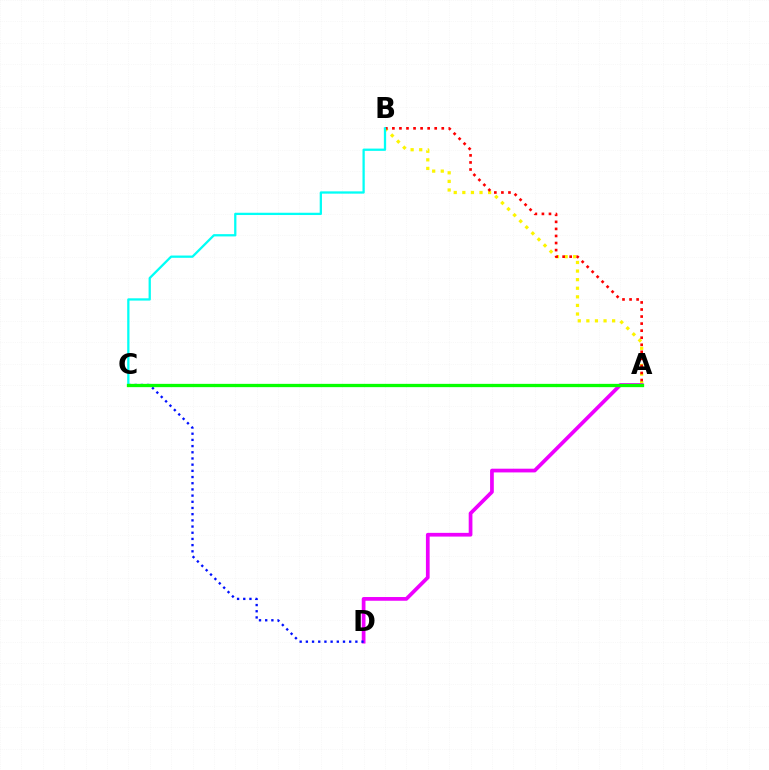{('A', 'B'): [{'color': '#fcf500', 'line_style': 'dotted', 'thickness': 2.33}, {'color': '#ff0000', 'line_style': 'dotted', 'thickness': 1.92}], ('A', 'D'): [{'color': '#ee00ff', 'line_style': 'solid', 'thickness': 2.68}], ('C', 'D'): [{'color': '#0010ff', 'line_style': 'dotted', 'thickness': 1.68}], ('B', 'C'): [{'color': '#00fff6', 'line_style': 'solid', 'thickness': 1.64}], ('A', 'C'): [{'color': '#08ff00', 'line_style': 'solid', 'thickness': 2.38}]}